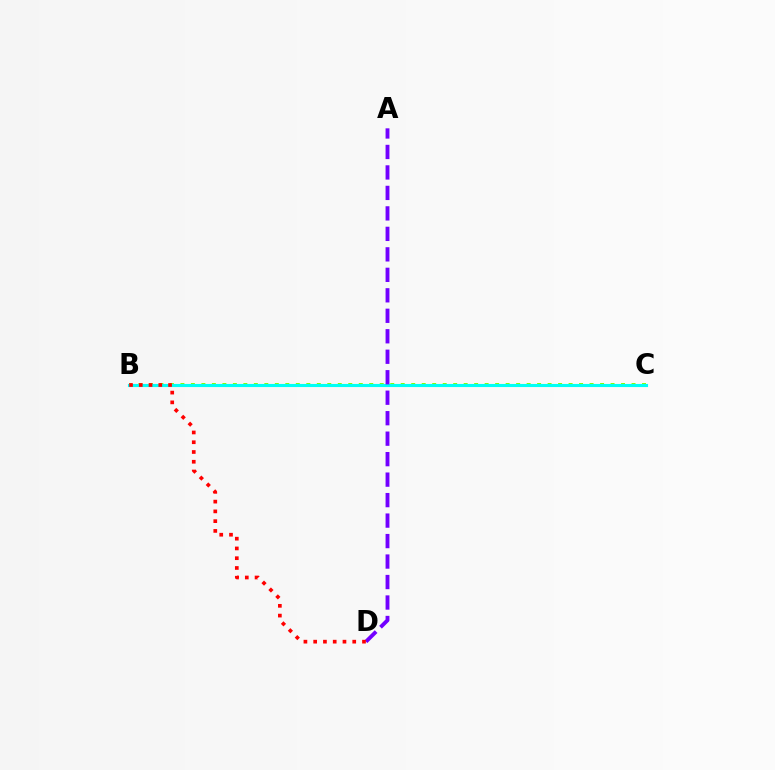{('B', 'C'): [{'color': '#84ff00', 'line_style': 'dotted', 'thickness': 2.85}, {'color': '#00fff6', 'line_style': 'solid', 'thickness': 2.24}], ('A', 'D'): [{'color': '#7200ff', 'line_style': 'dashed', 'thickness': 2.78}], ('B', 'D'): [{'color': '#ff0000', 'line_style': 'dotted', 'thickness': 2.65}]}